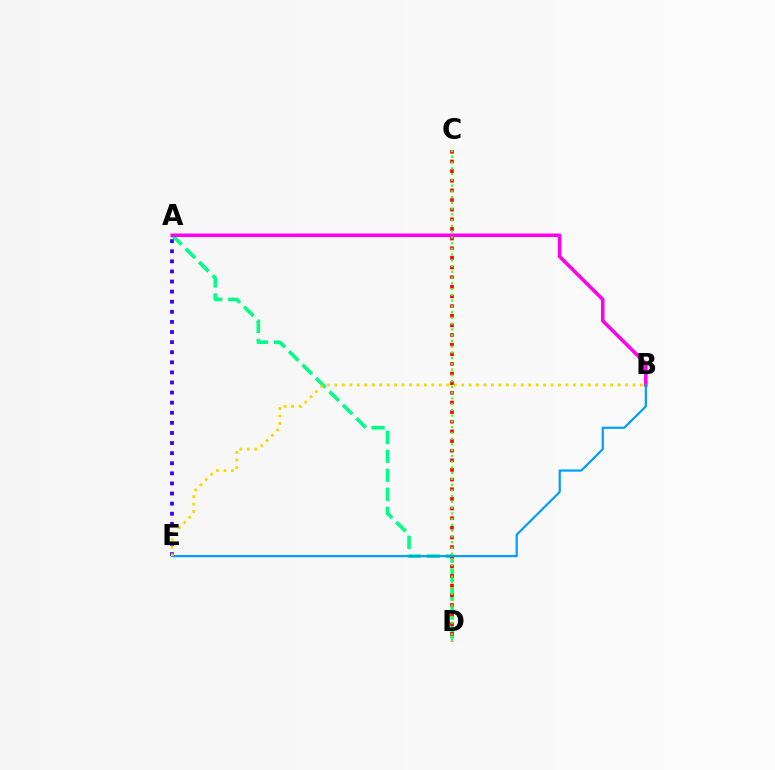{('A', 'D'): [{'color': '#00ff86', 'line_style': 'dashed', 'thickness': 2.58}], ('A', 'E'): [{'color': '#3700ff', 'line_style': 'dotted', 'thickness': 2.74}], ('C', 'D'): [{'color': '#ff0000', 'line_style': 'dotted', 'thickness': 2.62}, {'color': '#4fff00', 'line_style': 'dotted', 'thickness': 1.56}], ('A', 'B'): [{'color': '#ff00ed', 'line_style': 'solid', 'thickness': 2.55}], ('B', 'E'): [{'color': '#009eff', 'line_style': 'solid', 'thickness': 1.59}, {'color': '#ffd500', 'line_style': 'dotted', 'thickness': 2.02}]}